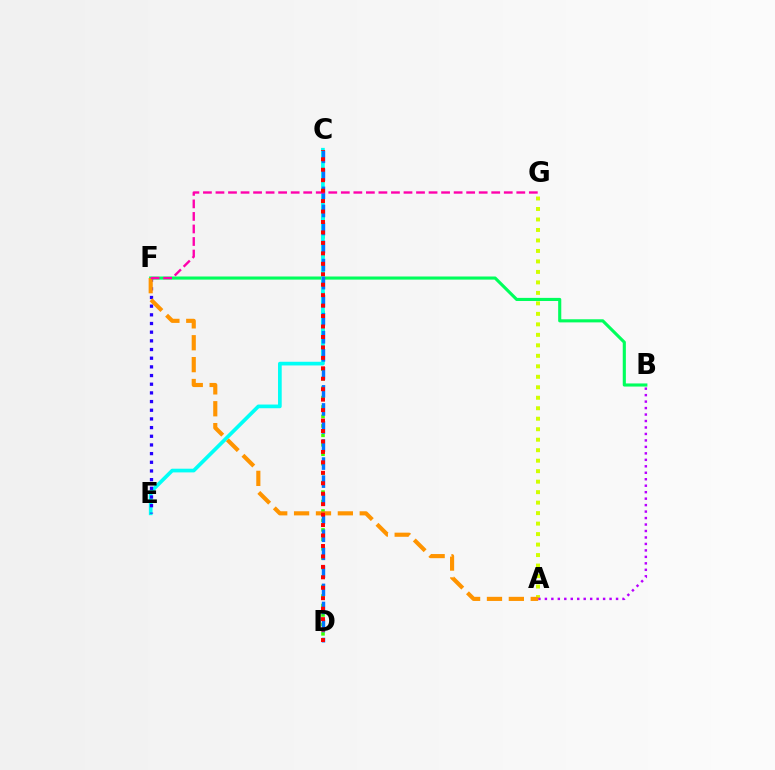{('A', 'G'): [{'color': '#d1ff00', 'line_style': 'dotted', 'thickness': 2.85}], ('B', 'F'): [{'color': '#00ff5c', 'line_style': 'solid', 'thickness': 2.24}], ('C', 'D'): [{'color': '#3dff00', 'line_style': 'dotted', 'thickness': 2.57}, {'color': '#0074ff', 'line_style': 'dashed', 'thickness': 2.45}, {'color': '#ff0000', 'line_style': 'dotted', 'thickness': 2.84}], ('C', 'E'): [{'color': '#00fff6', 'line_style': 'solid', 'thickness': 2.66}], ('E', 'F'): [{'color': '#2500ff', 'line_style': 'dotted', 'thickness': 2.36}], ('A', 'B'): [{'color': '#b900ff', 'line_style': 'dotted', 'thickness': 1.76}], ('A', 'F'): [{'color': '#ff9400', 'line_style': 'dashed', 'thickness': 2.97}], ('F', 'G'): [{'color': '#ff00ac', 'line_style': 'dashed', 'thickness': 1.7}]}